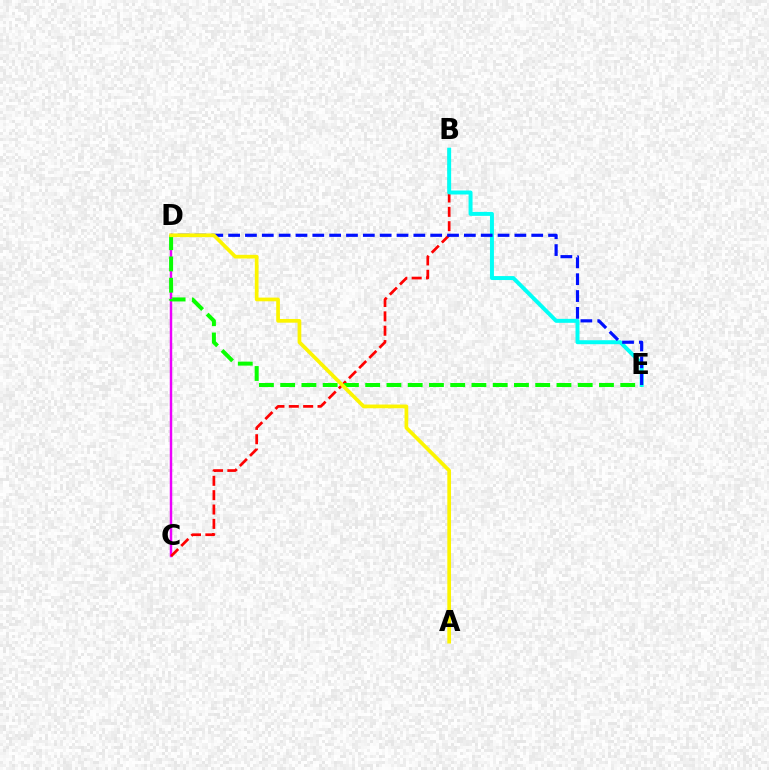{('C', 'D'): [{'color': '#ee00ff', 'line_style': 'solid', 'thickness': 1.77}], ('B', 'C'): [{'color': '#ff0000', 'line_style': 'dashed', 'thickness': 1.95}], ('B', 'E'): [{'color': '#00fff6', 'line_style': 'solid', 'thickness': 2.85}], ('D', 'E'): [{'color': '#0010ff', 'line_style': 'dashed', 'thickness': 2.29}, {'color': '#08ff00', 'line_style': 'dashed', 'thickness': 2.89}], ('A', 'D'): [{'color': '#fcf500', 'line_style': 'solid', 'thickness': 2.67}]}